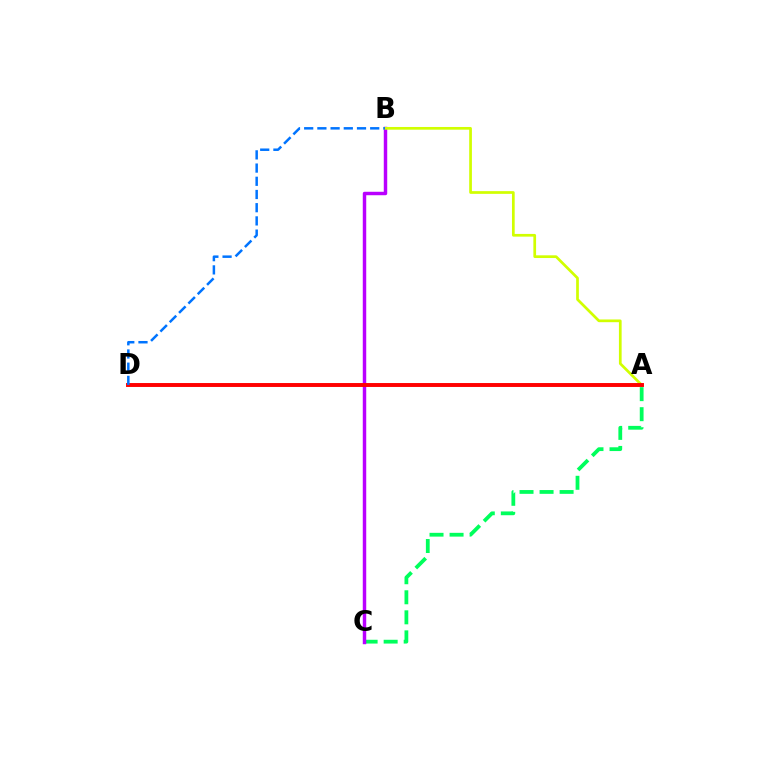{('A', 'C'): [{'color': '#00ff5c', 'line_style': 'dashed', 'thickness': 2.72}], ('B', 'C'): [{'color': '#b900ff', 'line_style': 'solid', 'thickness': 2.49}], ('A', 'B'): [{'color': '#d1ff00', 'line_style': 'solid', 'thickness': 1.95}], ('A', 'D'): [{'color': '#ff0000', 'line_style': 'solid', 'thickness': 2.82}], ('B', 'D'): [{'color': '#0074ff', 'line_style': 'dashed', 'thickness': 1.79}]}